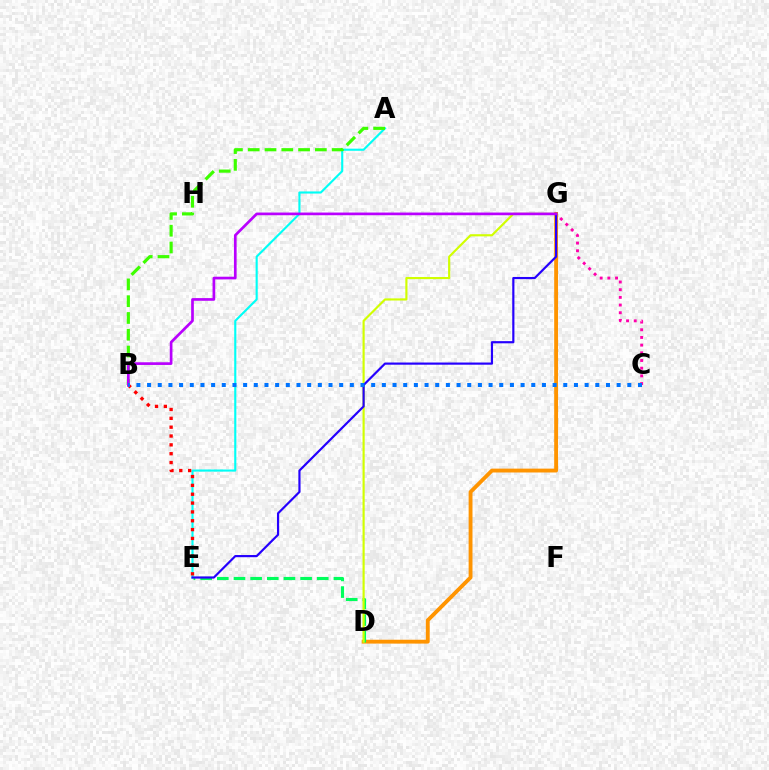{('A', 'E'): [{'color': '#00fff6', 'line_style': 'solid', 'thickness': 1.53}], ('A', 'B'): [{'color': '#3dff00', 'line_style': 'dashed', 'thickness': 2.28}], ('C', 'G'): [{'color': '#ff00ac', 'line_style': 'dotted', 'thickness': 2.09}], ('D', 'G'): [{'color': '#ff9400', 'line_style': 'solid', 'thickness': 2.78}, {'color': '#d1ff00', 'line_style': 'solid', 'thickness': 1.55}], ('B', 'E'): [{'color': '#ff0000', 'line_style': 'dotted', 'thickness': 2.4}], ('D', 'E'): [{'color': '#00ff5c', 'line_style': 'dashed', 'thickness': 2.26}], ('E', 'G'): [{'color': '#2500ff', 'line_style': 'solid', 'thickness': 1.57}], ('B', 'G'): [{'color': '#b900ff', 'line_style': 'solid', 'thickness': 1.93}], ('B', 'C'): [{'color': '#0074ff', 'line_style': 'dotted', 'thickness': 2.9}]}